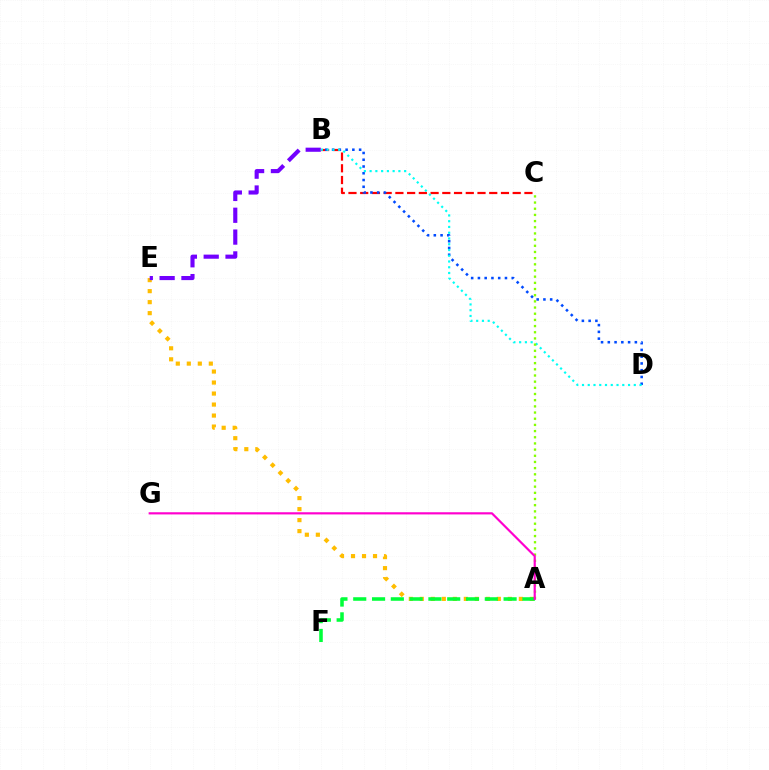{('B', 'C'): [{'color': '#ff0000', 'line_style': 'dashed', 'thickness': 1.59}], ('B', 'D'): [{'color': '#004bff', 'line_style': 'dotted', 'thickness': 1.84}, {'color': '#00fff6', 'line_style': 'dotted', 'thickness': 1.56}], ('A', 'E'): [{'color': '#ffbd00', 'line_style': 'dotted', 'thickness': 2.99}], ('B', 'E'): [{'color': '#7200ff', 'line_style': 'dashed', 'thickness': 2.96}], ('A', 'C'): [{'color': '#84ff00', 'line_style': 'dotted', 'thickness': 1.68}], ('A', 'F'): [{'color': '#00ff39', 'line_style': 'dashed', 'thickness': 2.55}], ('A', 'G'): [{'color': '#ff00cf', 'line_style': 'solid', 'thickness': 1.56}]}